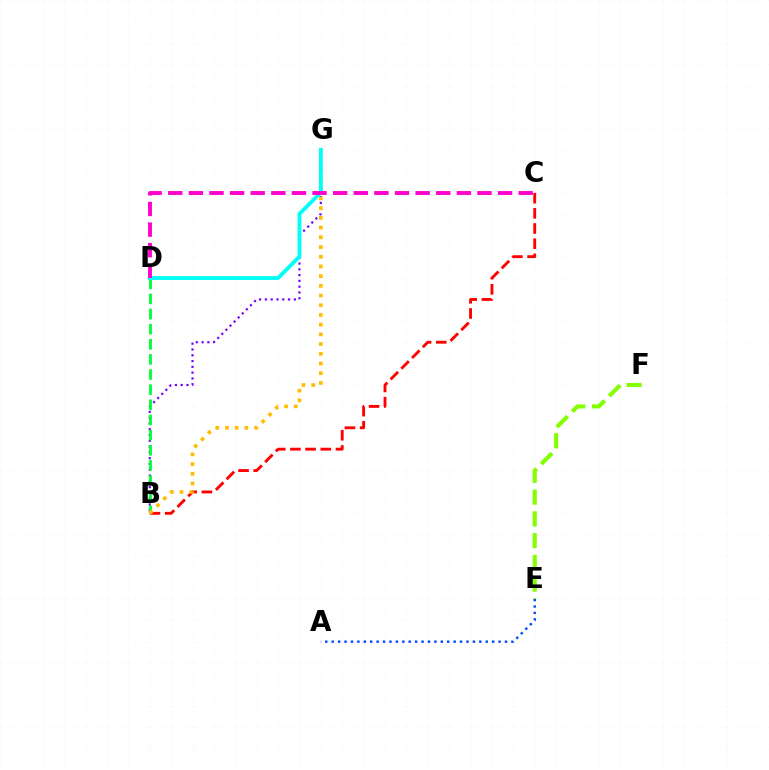{('B', 'C'): [{'color': '#ff0000', 'line_style': 'dashed', 'thickness': 2.06}], ('B', 'G'): [{'color': '#7200ff', 'line_style': 'dotted', 'thickness': 1.57}, {'color': '#ffbd00', 'line_style': 'dotted', 'thickness': 2.64}], ('E', 'F'): [{'color': '#84ff00', 'line_style': 'dashed', 'thickness': 2.95}], ('B', 'D'): [{'color': '#00ff39', 'line_style': 'dashed', 'thickness': 2.06}], ('D', 'G'): [{'color': '#00fff6', 'line_style': 'solid', 'thickness': 2.75}], ('C', 'D'): [{'color': '#ff00cf', 'line_style': 'dashed', 'thickness': 2.8}], ('A', 'E'): [{'color': '#004bff', 'line_style': 'dotted', 'thickness': 1.74}]}